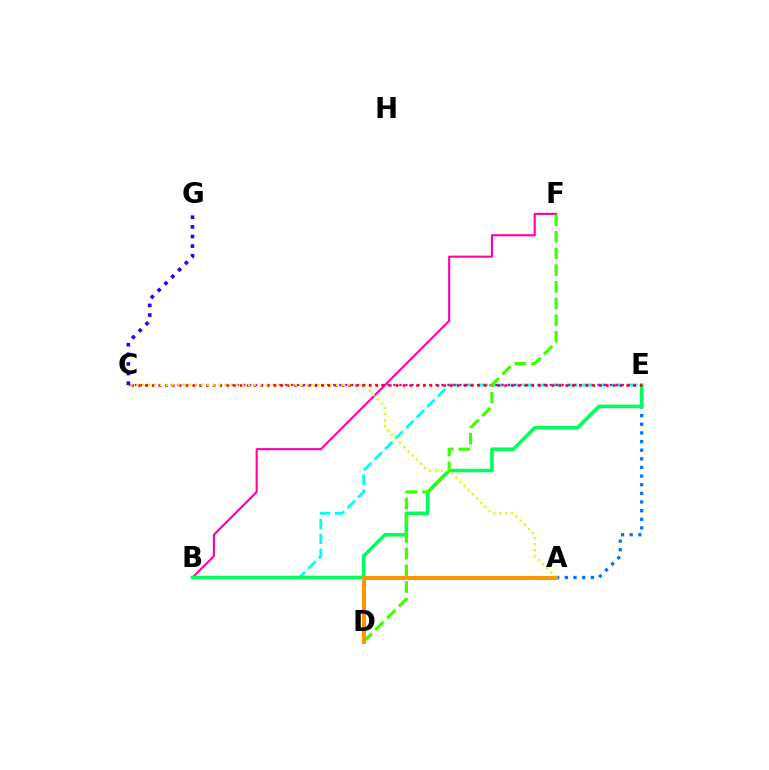{('B', 'E'): [{'color': '#00fff6', 'line_style': 'dashed', 'thickness': 2.03}, {'color': '#00ff5c', 'line_style': 'solid', 'thickness': 2.57}], ('C', 'E'): [{'color': '#b900ff', 'line_style': 'dotted', 'thickness': 1.63}, {'color': '#ff0000', 'line_style': 'dotted', 'thickness': 1.84}], ('B', 'F'): [{'color': '#ff00ac', 'line_style': 'solid', 'thickness': 1.53}], ('C', 'G'): [{'color': '#2500ff', 'line_style': 'dotted', 'thickness': 2.62}], ('A', 'E'): [{'color': '#0074ff', 'line_style': 'dotted', 'thickness': 2.35}], ('D', 'F'): [{'color': '#3dff00', 'line_style': 'dashed', 'thickness': 2.26}], ('A', 'C'): [{'color': '#d1ff00', 'line_style': 'dotted', 'thickness': 1.59}], ('A', 'D'): [{'color': '#ff9400', 'line_style': 'solid', 'thickness': 2.89}]}